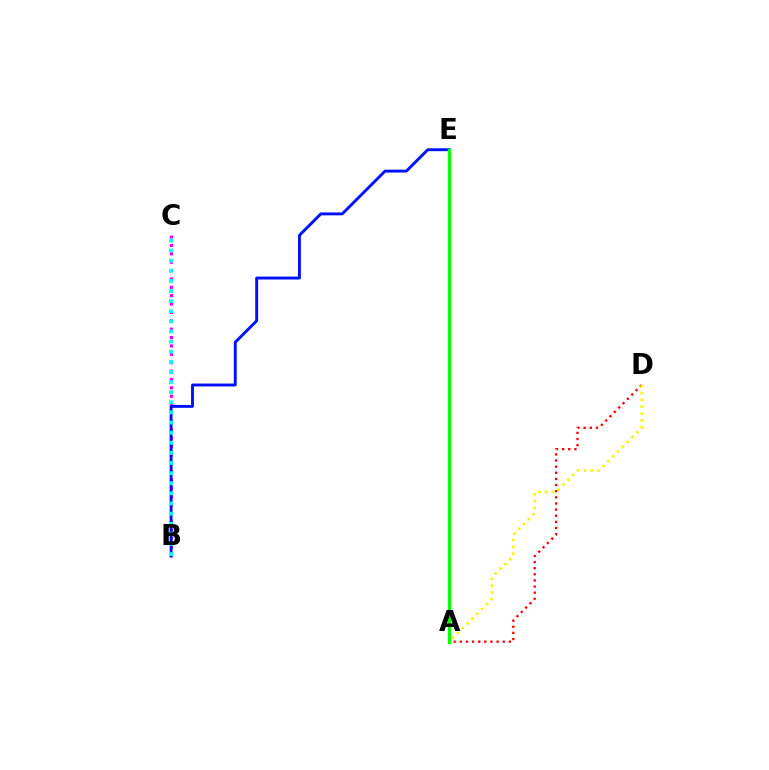{('B', 'C'): [{'color': '#ee00ff', 'line_style': 'dotted', 'thickness': 2.28}, {'color': '#00fff6', 'line_style': 'dotted', 'thickness': 2.75}], ('A', 'D'): [{'color': '#ff0000', 'line_style': 'dotted', 'thickness': 1.67}, {'color': '#fcf500', 'line_style': 'dotted', 'thickness': 1.85}], ('B', 'E'): [{'color': '#0010ff', 'line_style': 'solid', 'thickness': 2.09}], ('A', 'E'): [{'color': '#08ff00', 'line_style': 'solid', 'thickness': 2.37}]}